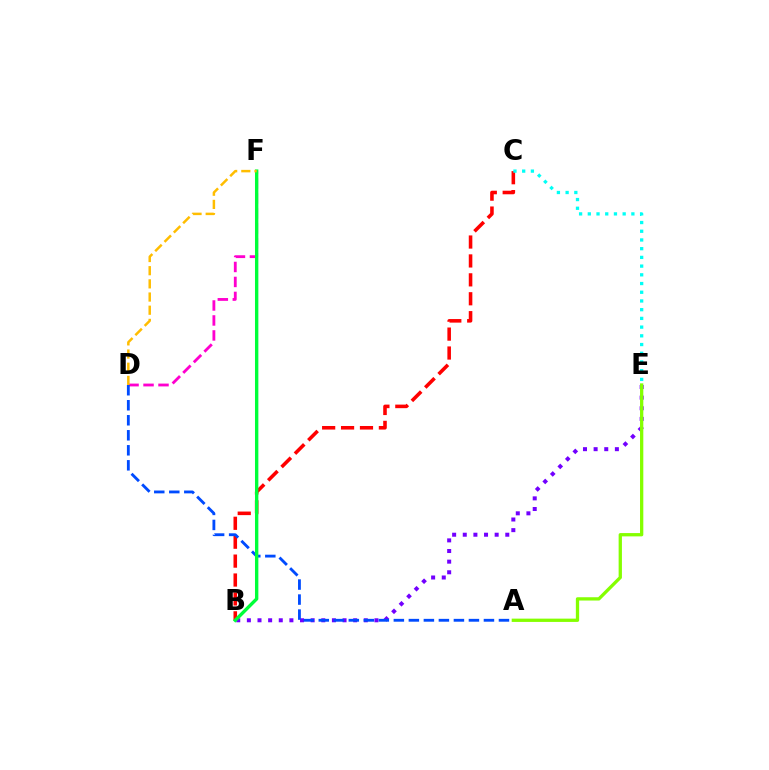{('B', 'E'): [{'color': '#7200ff', 'line_style': 'dotted', 'thickness': 2.89}], ('B', 'C'): [{'color': '#ff0000', 'line_style': 'dashed', 'thickness': 2.57}], ('D', 'F'): [{'color': '#ff00cf', 'line_style': 'dashed', 'thickness': 2.03}, {'color': '#ffbd00', 'line_style': 'dashed', 'thickness': 1.79}], ('C', 'E'): [{'color': '#00fff6', 'line_style': 'dotted', 'thickness': 2.37}], ('A', 'D'): [{'color': '#004bff', 'line_style': 'dashed', 'thickness': 2.04}], ('B', 'F'): [{'color': '#00ff39', 'line_style': 'solid', 'thickness': 2.43}], ('A', 'E'): [{'color': '#84ff00', 'line_style': 'solid', 'thickness': 2.37}]}